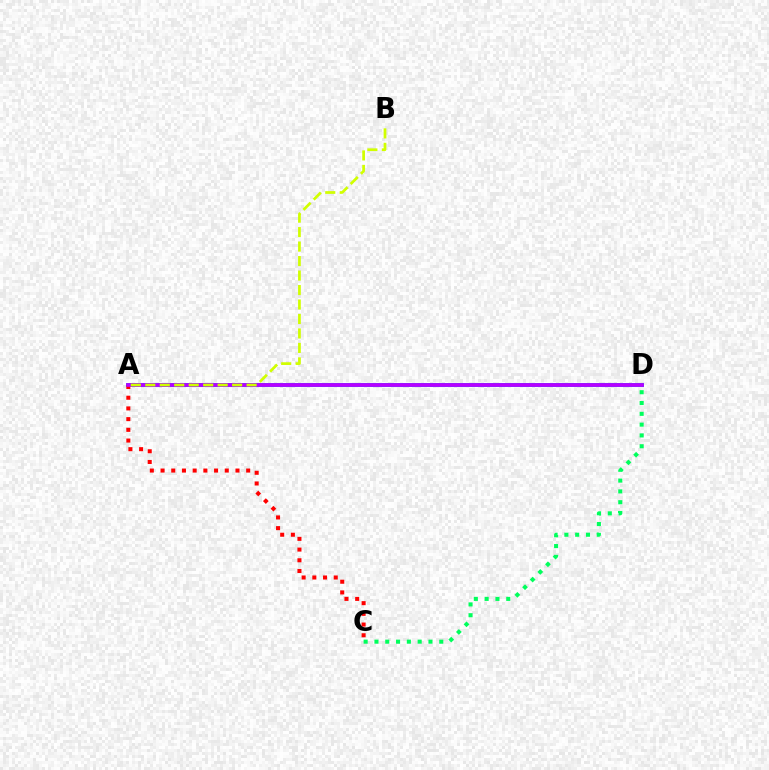{('A', 'D'): [{'color': '#0074ff', 'line_style': 'solid', 'thickness': 2.76}, {'color': '#b900ff', 'line_style': 'solid', 'thickness': 2.62}], ('A', 'C'): [{'color': '#ff0000', 'line_style': 'dotted', 'thickness': 2.91}], ('A', 'B'): [{'color': '#d1ff00', 'line_style': 'dashed', 'thickness': 1.97}], ('C', 'D'): [{'color': '#00ff5c', 'line_style': 'dotted', 'thickness': 2.94}]}